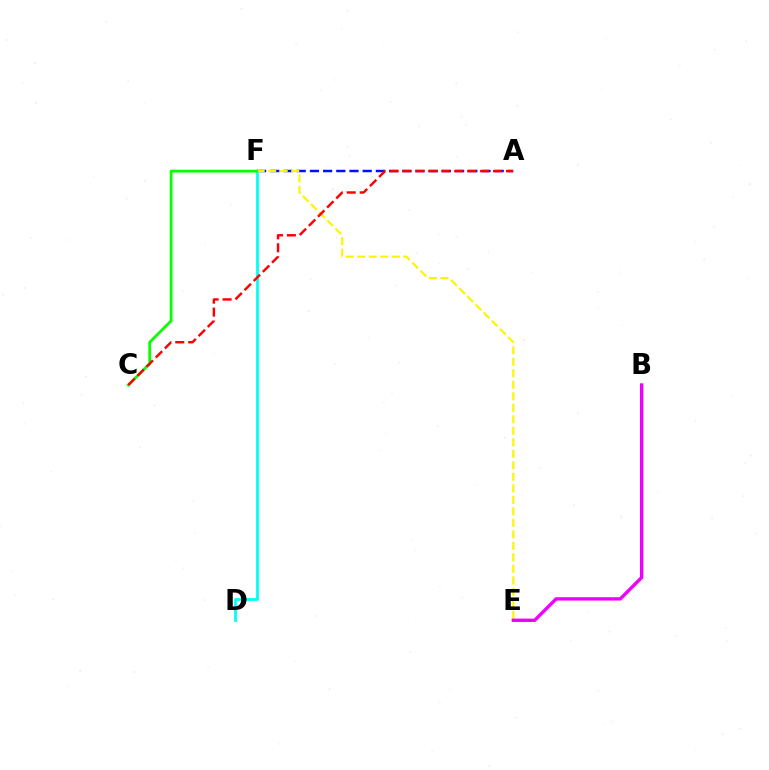{('A', 'F'): [{'color': '#0010ff', 'line_style': 'dashed', 'thickness': 1.79}], ('D', 'F'): [{'color': '#00fff6', 'line_style': 'solid', 'thickness': 2.0}], ('E', 'F'): [{'color': '#fcf500', 'line_style': 'dashed', 'thickness': 1.56}], ('B', 'E'): [{'color': '#ee00ff', 'line_style': 'solid', 'thickness': 2.42}], ('C', 'F'): [{'color': '#08ff00', 'line_style': 'solid', 'thickness': 2.02}], ('A', 'C'): [{'color': '#ff0000', 'line_style': 'dashed', 'thickness': 1.76}]}